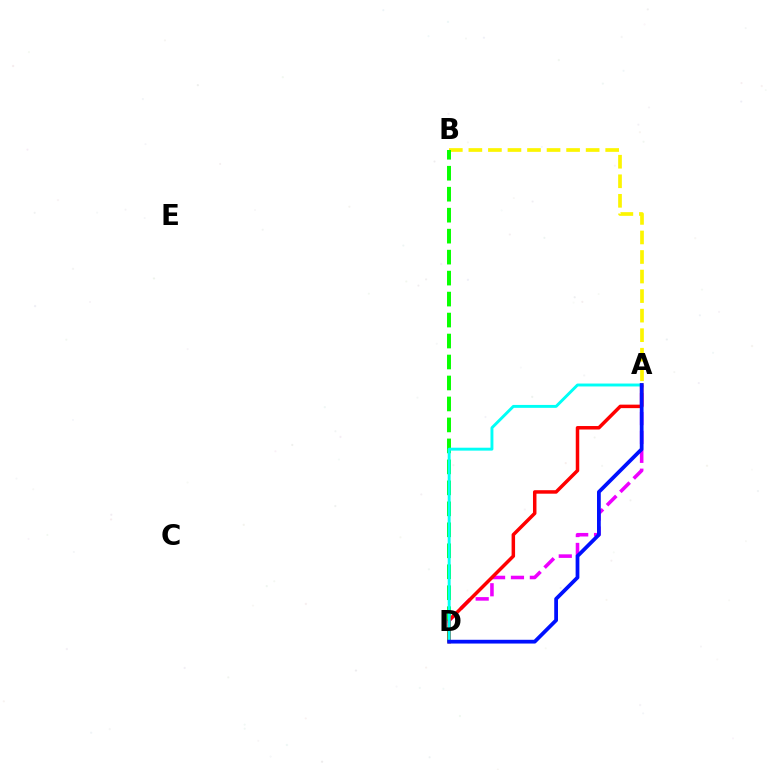{('A', 'B'): [{'color': '#fcf500', 'line_style': 'dashed', 'thickness': 2.66}], ('A', 'D'): [{'color': '#ee00ff', 'line_style': 'dashed', 'thickness': 2.57}, {'color': '#ff0000', 'line_style': 'solid', 'thickness': 2.51}, {'color': '#00fff6', 'line_style': 'solid', 'thickness': 2.1}, {'color': '#0010ff', 'line_style': 'solid', 'thickness': 2.71}], ('B', 'D'): [{'color': '#08ff00', 'line_style': 'dashed', 'thickness': 2.85}]}